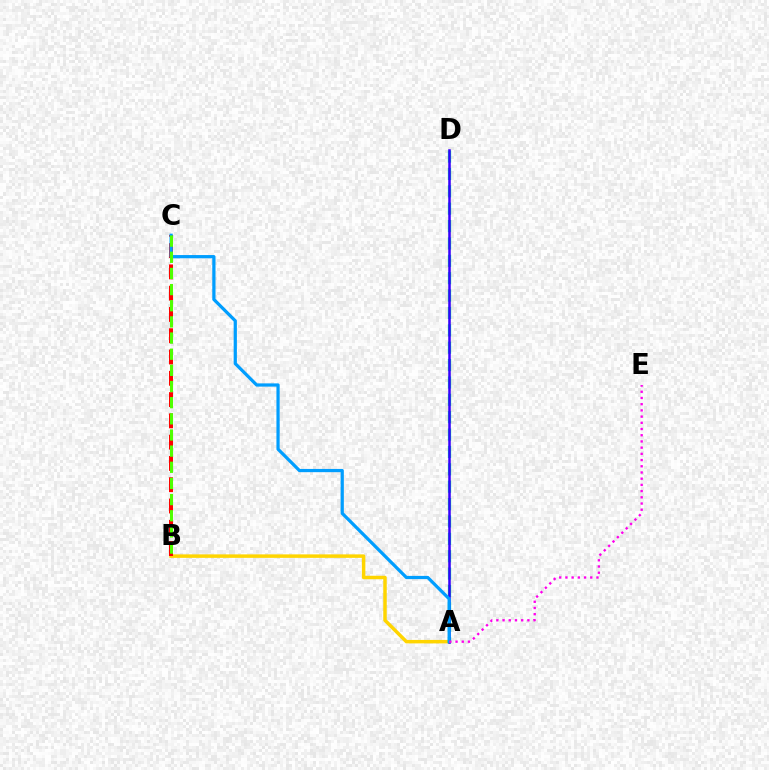{('A', 'B'): [{'color': '#ffd500', 'line_style': 'solid', 'thickness': 2.51}], ('A', 'D'): [{'color': '#00ff86', 'line_style': 'dashed', 'thickness': 2.36}, {'color': '#3700ff', 'line_style': 'solid', 'thickness': 1.82}], ('B', 'C'): [{'color': '#ff0000', 'line_style': 'dashed', 'thickness': 2.89}, {'color': '#4fff00', 'line_style': 'dashed', 'thickness': 2.19}], ('A', 'C'): [{'color': '#009eff', 'line_style': 'solid', 'thickness': 2.32}], ('A', 'E'): [{'color': '#ff00ed', 'line_style': 'dotted', 'thickness': 1.69}]}